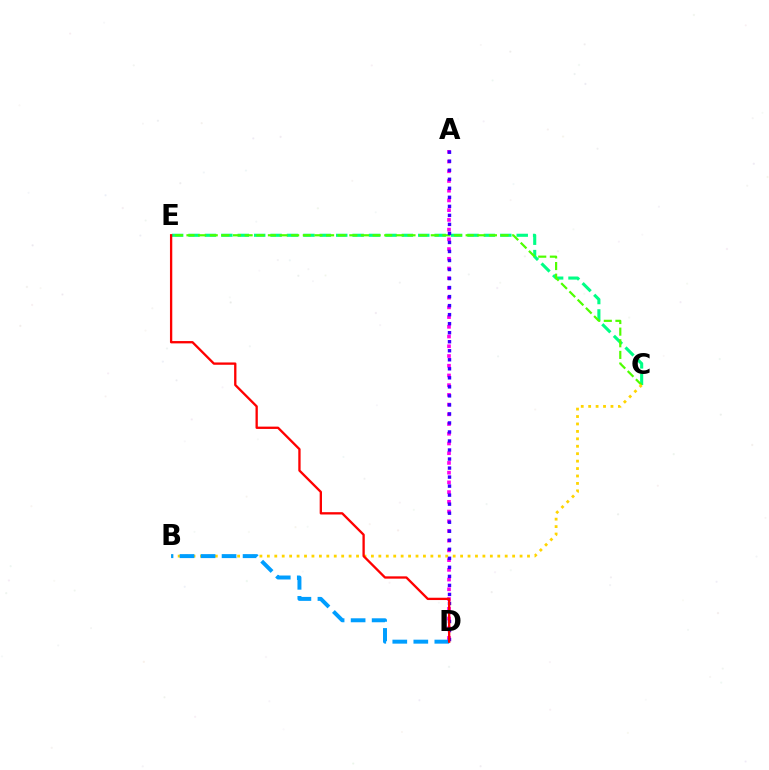{('C', 'E'): [{'color': '#00ff86', 'line_style': 'dashed', 'thickness': 2.23}, {'color': '#4fff00', 'line_style': 'dashed', 'thickness': 1.58}], ('B', 'C'): [{'color': '#ffd500', 'line_style': 'dotted', 'thickness': 2.02}], ('A', 'D'): [{'color': '#ff00ed', 'line_style': 'dotted', 'thickness': 2.64}, {'color': '#3700ff', 'line_style': 'dotted', 'thickness': 2.45}], ('B', 'D'): [{'color': '#009eff', 'line_style': 'dashed', 'thickness': 2.86}], ('D', 'E'): [{'color': '#ff0000', 'line_style': 'solid', 'thickness': 1.67}]}